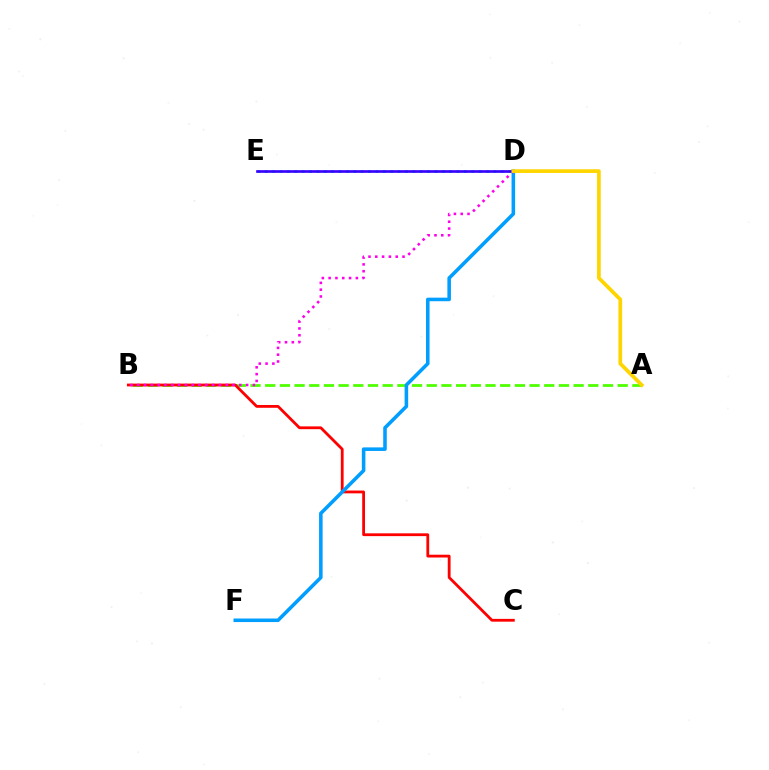{('A', 'B'): [{'color': '#4fff00', 'line_style': 'dashed', 'thickness': 2.0}], ('B', 'C'): [{'color': '#ff0000', 'line_style': 'solid', 'thickness': 2.01}], ('D', 'E'): [{'color': '#00ff86', 'line_style': 'dotted', 'thickness': 2.0}, {'color': '#3700ff', 'line_style': 'solid', 'thickness': 1.92}], ('D', 'F'): [{'color': '#009eff', 'line_style': 'solid', 'thickness': 2.56}], ('B', 'D'): [{'color': '#ff00ed', 'line_style': 'dotted', 'thickness': 1.85}], ('A', 'D'): [{'color': '#ffd500', 'line_style': 'solid', 'thickness': 2.68}]}